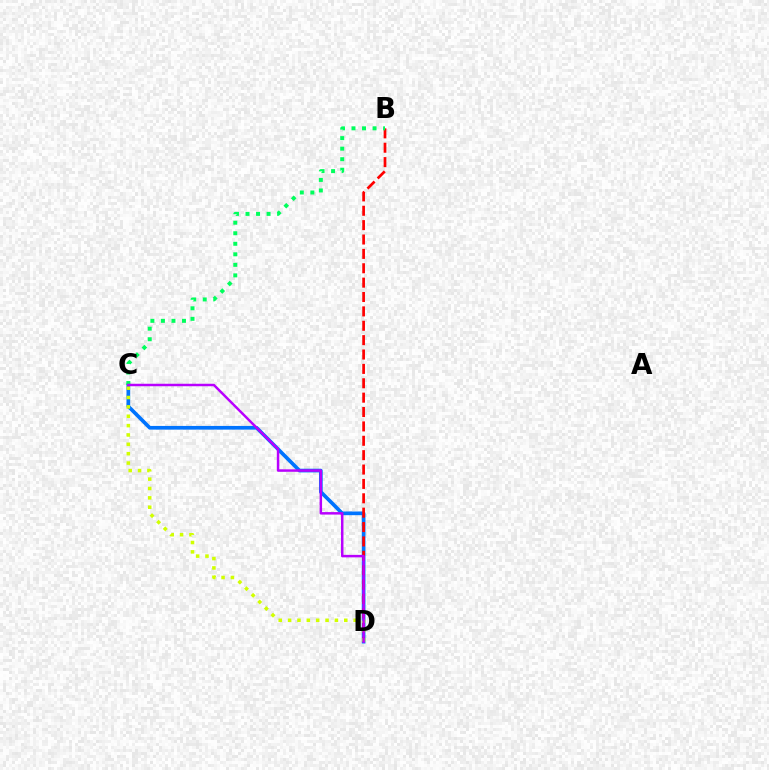{('C', 'D'): [{'color': '#0074ff', 'line_style': 'solid', 'thickness': 2.66}, {'color': '#d1ff00', 'line_style': 'dotted', 'thickness': 2.54}, {'color': '#b900ff', 'line_style': 'solid', 'thickness': 1.79}], ('B', 'D'): [{'color': '#ff0000', 'line_style': 'dashed', 'thickness': 1.95}], ('B', 'C'): [{'color': '#00ff5c', 'line_style': 'dotted', 'thickness': 2.86}]}